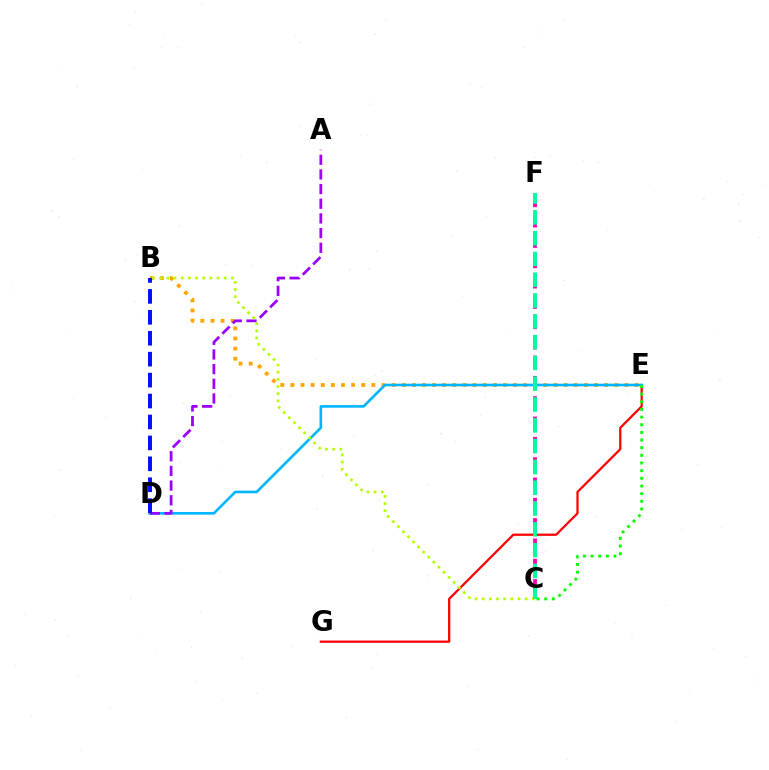{('B', 'E'): [{'color': '#ffa500', 'line_style': 'dotted', 'thickness': 2.75}], ('E', 'G'): [{'color': '#ff0000', 'line_style': 'solid', 'thickness': 1.62}], ('D', 'E'): [{'color': '#00b5ff', 'line_style': 'solid', 'thickness': 1.9}], ('A', 'D'): [{'color': '#9b00ff', 'line_style': 'dashed', 'thickness': 1.99}], ('C', 'F'): [{'color': '#ff00bd', 'line_style': 'dashed', 'thickness': 2.76}, {'color': '#00ff9d', 'line_style': 'dashed', 'thickness': 2.83}], ('B', 'D'): [{'color': '#0010ff', 'line_style': 'dashed', 'thickness': 2.84}], ('C', 'E'): [{'color': '#08ff00', 'line_style': 'dotted', 'thickness': 2.08}], ('B', 'C'): [{'color': '#b3ff00', 'line_style': 'dotted', 'thickness': 1.95}]}